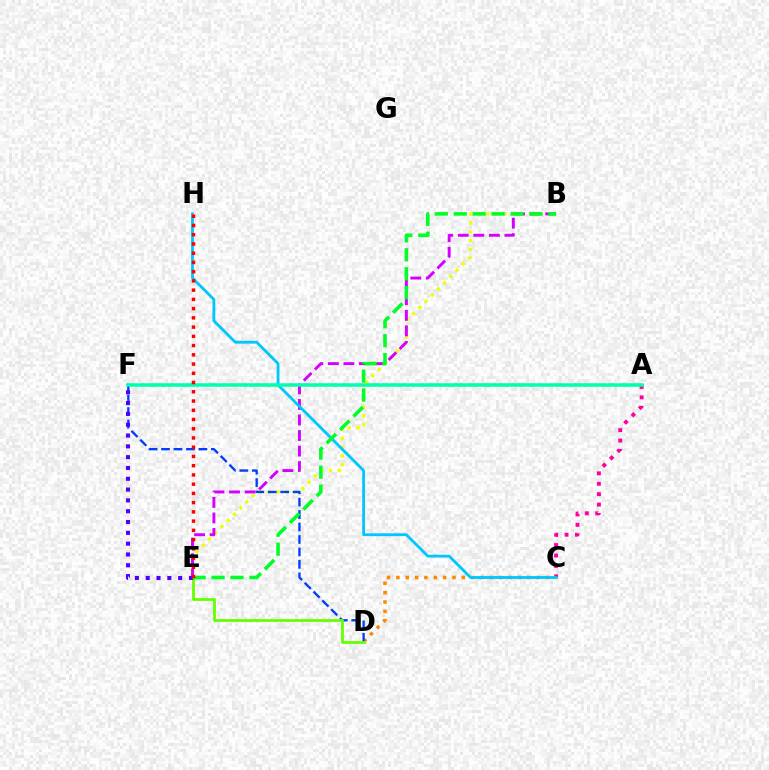{('B', 'E'): [{'color': '#eeff00', 'line_style': 'dotted', 'thickness': 2.39}, {'color': '#d600ff', 'line_style': 'dashed', 'thickness': 2.11}, {'color': '#00ff27', 'line_style': 'dashed', 'thickness': 2.57}], ('C', 'D'): [{'color': '#ff8800', 'line_style': 'dotted', 'thickness': 2.54}], ('D', 'F'): [{'color': '#003fff', 'line_style': 'dashed', 'thickness': 1.69}], ('A', 'C'): [{'color': '#ff00a0', 'line_style': 'dotted', 'thickness': 2.83}], ('C', 'H'): [{'color': '#00c7ff', 'line_style': 'solid', 'thickness': 2.04}], ('D', 'E'): [{'color': '#66ff00', 'line_style': 'solid', 'thickness': 2.02}], ('A', 'F'): [{'color': '#00ffaf', 'line_style': 'solid', 'thickness': 2.54}], ('E', 'F'): [{'color': '#4f00ff', 'line_style': 'dotted', 'thickness': 2.94}], ('E', 'H'): [{'color': '#ff0000', 'line_style': 'dotted', 'thickness': 2.51}]}